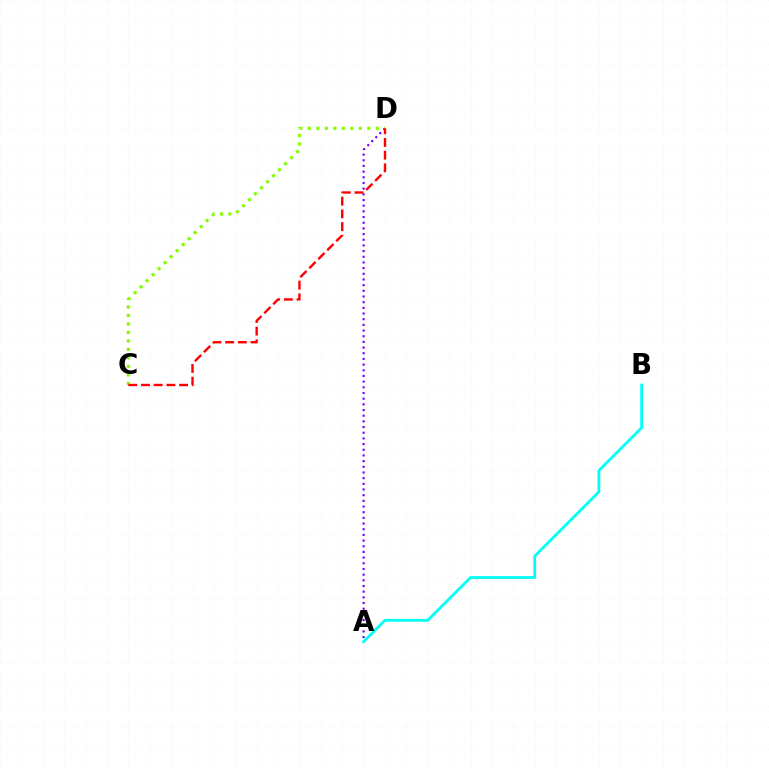{('A', 'D'): [{'color': '#7200ff', 'line_style': 'dotted', 'thickness': 1.54}], ('C', 'D'): [{'color': '#84ff00', 'line_style': 'dotted', 'thickness': 2.31}, {'color': '#ff0000', 'line_style': 'dashed', 'thickness': 1.73}], ('A', 'B'): [{'color': '#00fff6', 'line_style': 'solid', 'thickness': 2.0}]}